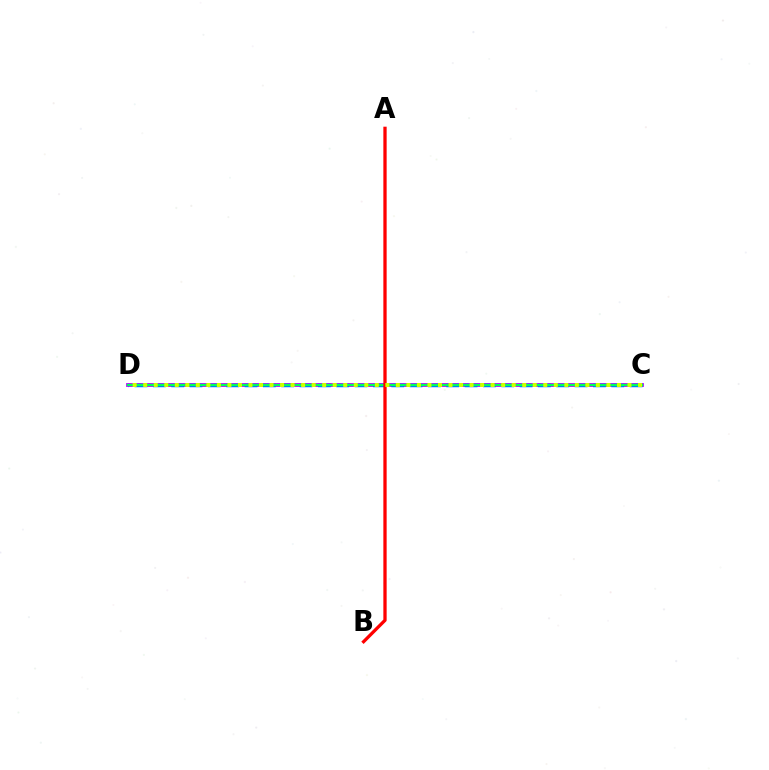{('C', 'D'): [{'color': '#b900ff', 'line_style': 'solid', 'thickness': 2.73}, {'color': '#0074ff', 'line_style': 'dashed', 'thickness': 2.49}, {'color': '#00ff5c', 'line_style': 'solid', 'thickness': 1.59}, {'color': '#d1ff00', 'line_style': 'dotted', 'thickness': 2.86}], ('A', 'B'): [{'color': '#ff0000', 'line_style': 'solid', 'thickness': 2.37}]}